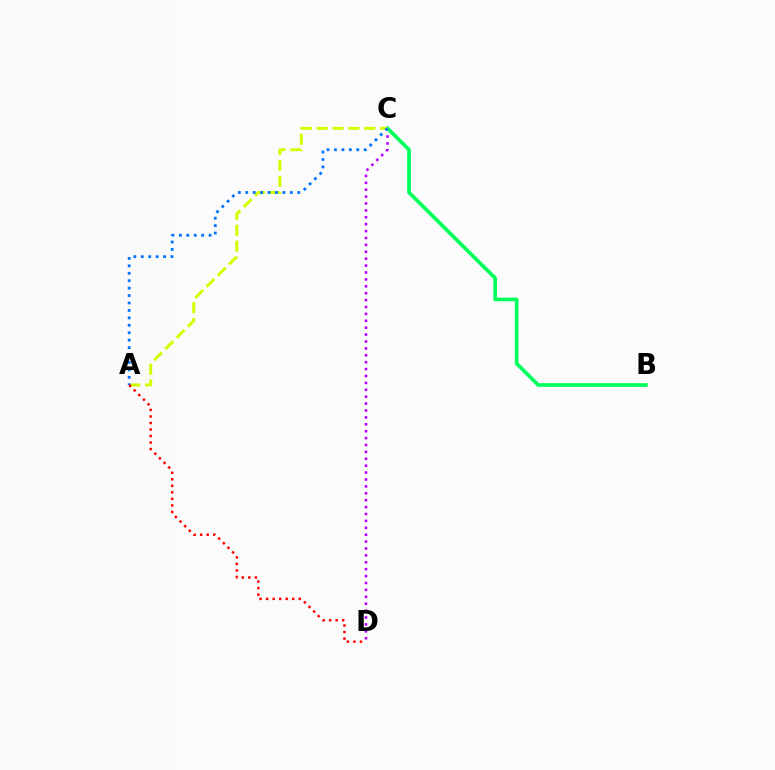{('C', 'D'): [{'color': '#b900ff', 'line_style': 'dotted', 'thickness': 1.87}], ('B', 'C'): [{'color': '#00ff5c', 'line_style': 'solid', 'thickness': 2.65}], ('A', 'C'): [{'color': '#d1ff00', 'line_style': 'dashed', 'thickness': 2.16}, {'color': '#0074ff', 'line_style': 'dotted', 'thickness': 2.02}], ('A', 'D'): [{'color': '#ff0000', 'line_style': 'dotted', 'thickness': 1.77}]}